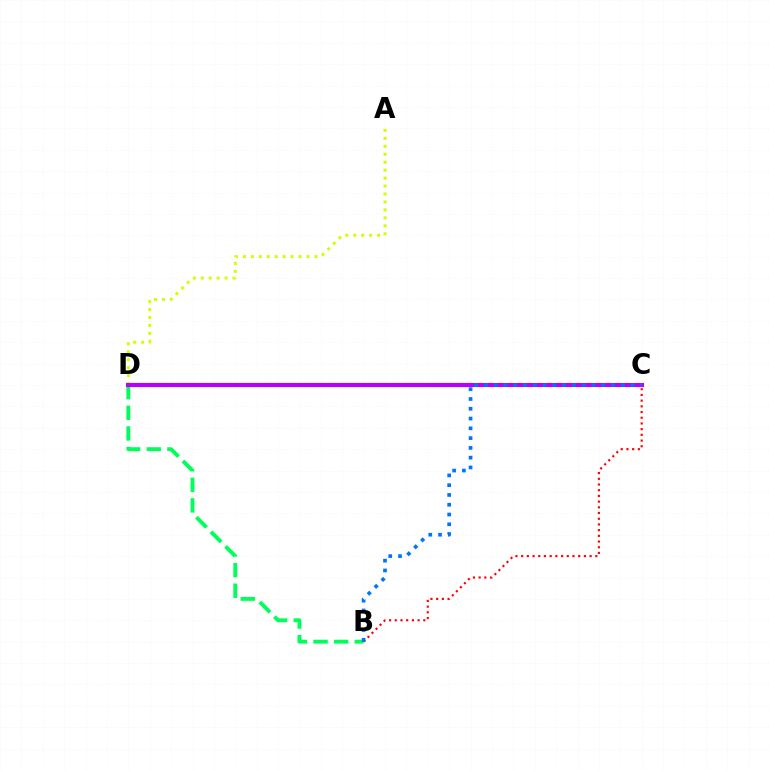{('B', 'D'): [{'color': '#00ff5c', 'line_style': 'dashed', 'thickness': 2.8}], ('A', 'D'): [{'color': '#d1ff00', 'line_style': 'dotted', 'thickness': 2.16}], ('C', 'D'): [{'color': '#b900ff', 'line_style': 'solid', 'thickness': 2.96}], ('B', 'C'): [{'color': '#ff0000', 'line_style': 'dotted', 'thickness': 1.55}, {'color': '#0074ff', 'line_style': 'dotted', 'thickness': 2.66}]}